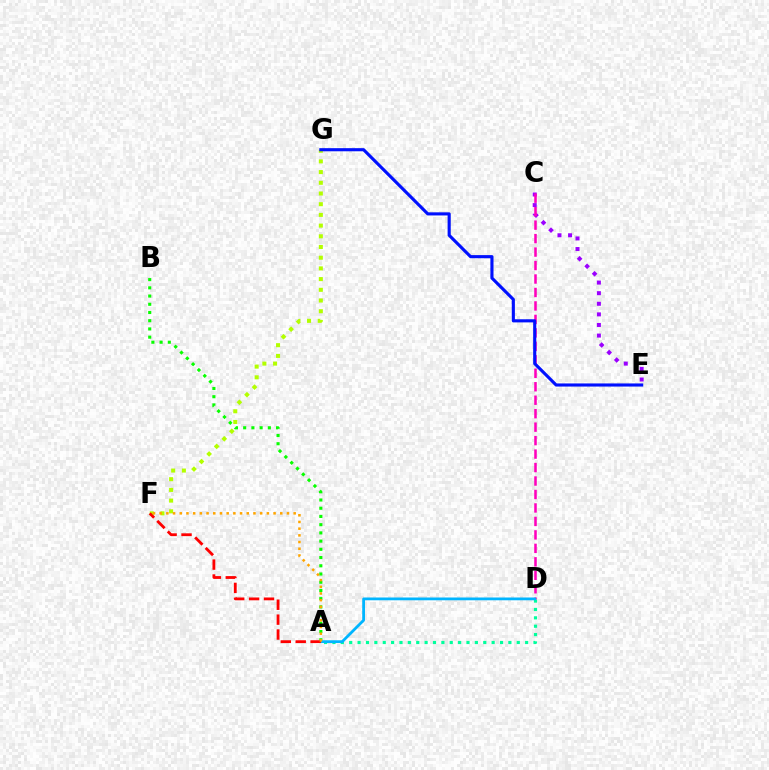{('F', 'G'): [{'color': '#b3ff00', 'line_style': 'dotted', 'thickness': 2.91}], ('A', 'B'): [{'color': '#08ff00', 'line_style': 'dotted', 'thickness': 2.23}], ('C', 'E'): [{'color': '#9b00ff', 'line_style': 'dotted', 'thickness': 2.88}], ('C', 'D'): [{'color': '#ff00bd', 'line_style': 'dashed', 'thickness': 1.83}], ('E', 'G'): [{'color': '#0010ff', 'line_style': 'solid', 'thickness': 2.24}], ('A', 'D'): [{'color': '#00ff9d', 'line_style': 'dotted', 'thickness': 2.28}, {'color': '#00b5ff', 'line_style': 'solid', 'thickness': 2.0}], ('A', 'F'): [{'color': '#ff0000', 'line_style': 'dashed', 'thickness': 2.02}, {'color': '#ffa500', 'line_style': 'dotted', 'thickness': 1.82}]}